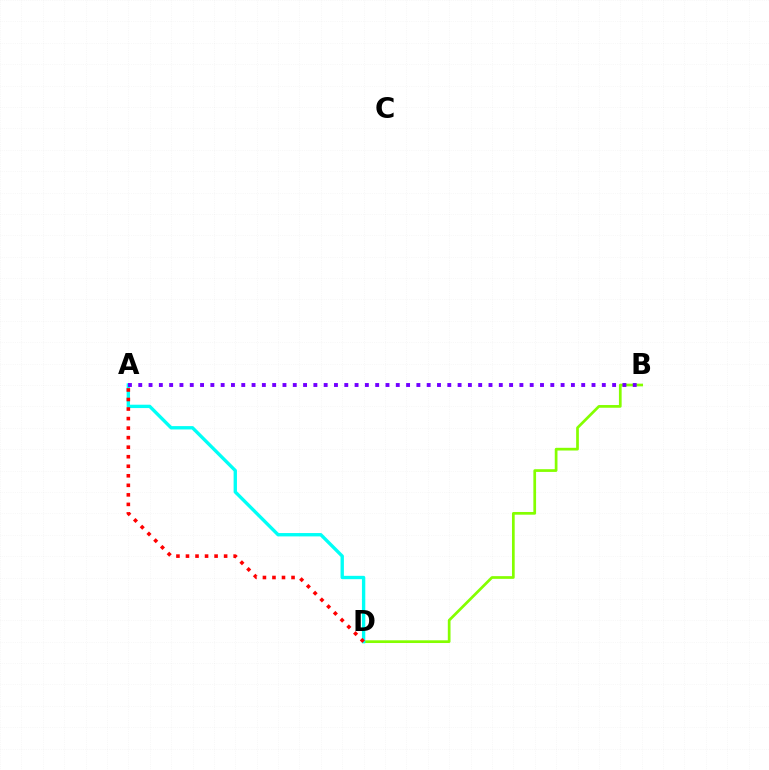{('B', 'D'): [{'color': '#84ff00', 'line_style': 'solid', 'thickness': 1.95}], ('A', 'D'): [{'color': '#00fff6', 'line_style': 'solid', 'thickness': 2.42}, {'color': '#ff0000', 'line_style': 'dotted', 'thickness': 2.59}], ('A', 'B'): [{'color': '#7200ff', 'line_style': 'dotted', 'thickness': 2.8}]}